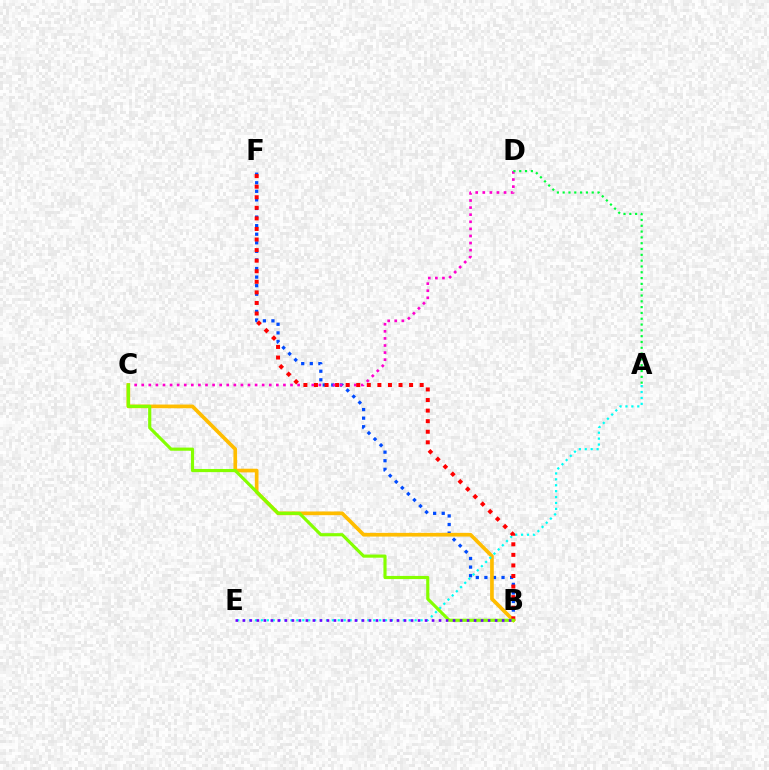{('B', 'F'): [{'color': '#004bff', 'line_style': 'dotted', 'thickness': 2.33}, {'color': '#ff0000', 'line_style': 'dotted', 'thickness': 2.87}], ('C', 'D'): [{'color': '#ff00cf', 'line_style': 'dotted', 'thickness': 1.93}], ('B', 'C'): [{'color': '#ffbd00', 'line_style': 'solid', 'thickness': 2.65}, {'color': '#84ff00', 'line_style': 'solid', 'thickness': 2.27}], ('A', 'D'): [{'color': '#00ff39', 'line_style': 'dotted', 'thickness': 1.58}], ('A', 'E'): [{'color': '#00fff6', 'line_style': 'dotted', 'thickness': 1.61}], ('B', 'E'): [{'color': '#7200ff', 'line_style': 'dotted', 'thickness': 1.9}]}